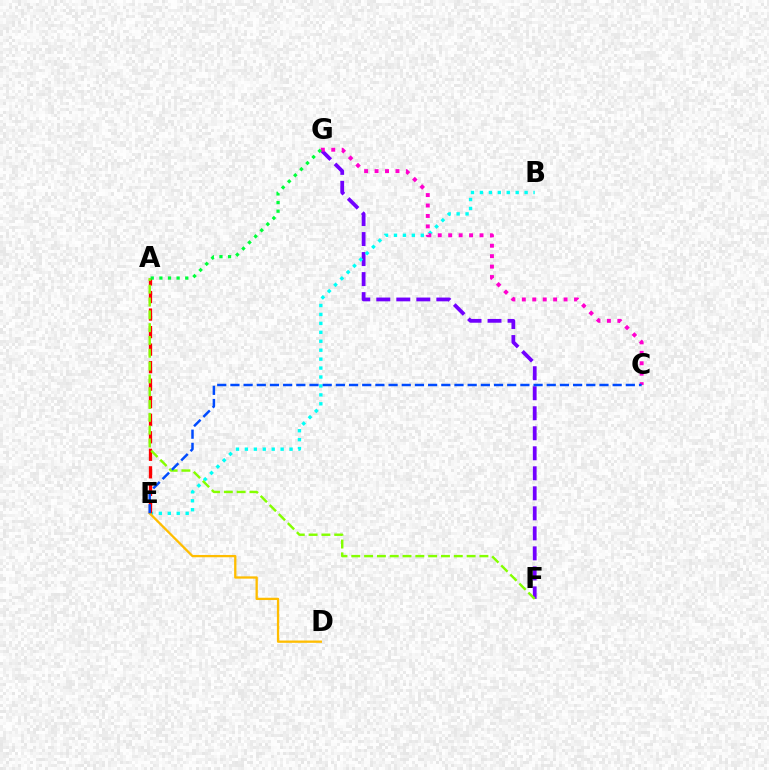{('F', 'G'): [{'color': '#7200ff', 'line_style': 'dashed', 'thickness': 2.72}], ('B', 'E'): [{'color': '#00fff6', 'line_style': 'dotted', 'thickness': 2.43}], ('A', 'E'): [{'color': '#ff0000', 'line_style': 'dashed', 'thickness': 2.38}], ('D', 'E'): [{'color': '#ffbd00', 'line_style': 'solid', 'thickness': 1.65}], ('A', 'F'): [{'color': '#84ff00', 'line_style': 'dashed', 'thickness': 1.74}], ('C', 'G'): [{'color': '#ff00cf', 'line_style': 'dotted', 'thickness': 2.84}], ('A', 'G'): [{'color': '#00ff39', 'line_style': 'dotted', 'thickness': 2.34}], ('C', 'E'): [{'color': '#004bff', 'line_style': 'dashed', 'thickness': 1.79}]}